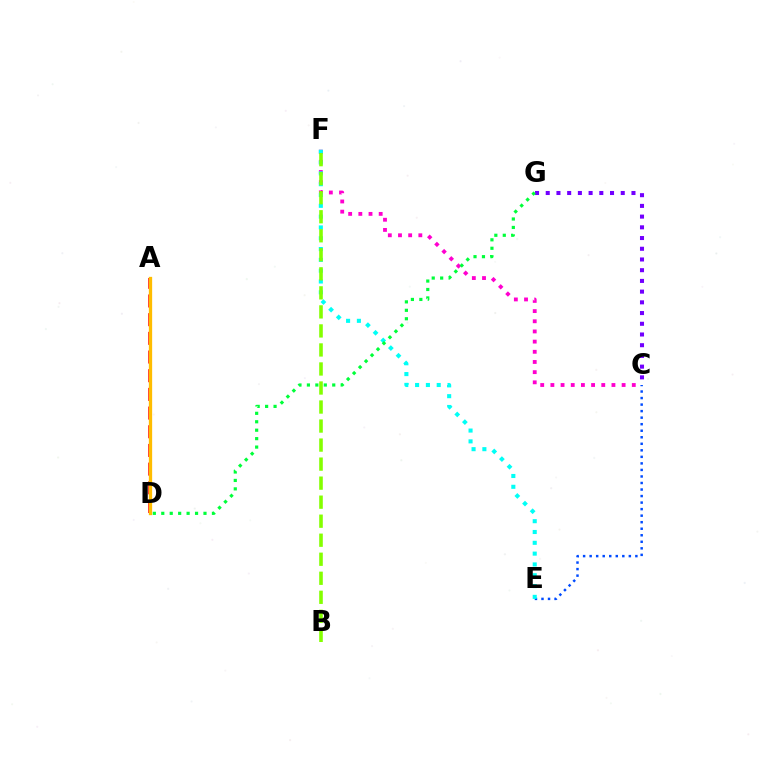{('C', 'G'): [{'color': '#7200ff', 'line_style': 'dotted', 'thickness': 2.91}], ('C', 'F'): [{'color': '#ff00cf', 'line_style': 'dotted', 'thickness': 2.76}], ('C', 'E'): [{'color': '#004bff', 'line_style': 'dotted', 'thickness': 1.78}], ('E', 'F'): [{'color': '#00fff6', 'line_style': 'dotted', 'thickness': 2.94}], ('A', 'D'): [{'color': '#ff0000', 'line_style': 'dashed', 'thickness': 2.54}, {'color': '#ffbd00', 'line_style': 'solid', 'thickness': 2.37}], ('B', 'F'): [{'color': '#84ff00', 'line_style': 'dashed', 'thickness': 2.58}], ('D', 'G'): [{'color': '#00ff39', 'line_style': 'dotted', 'thickness': 2.29}]}